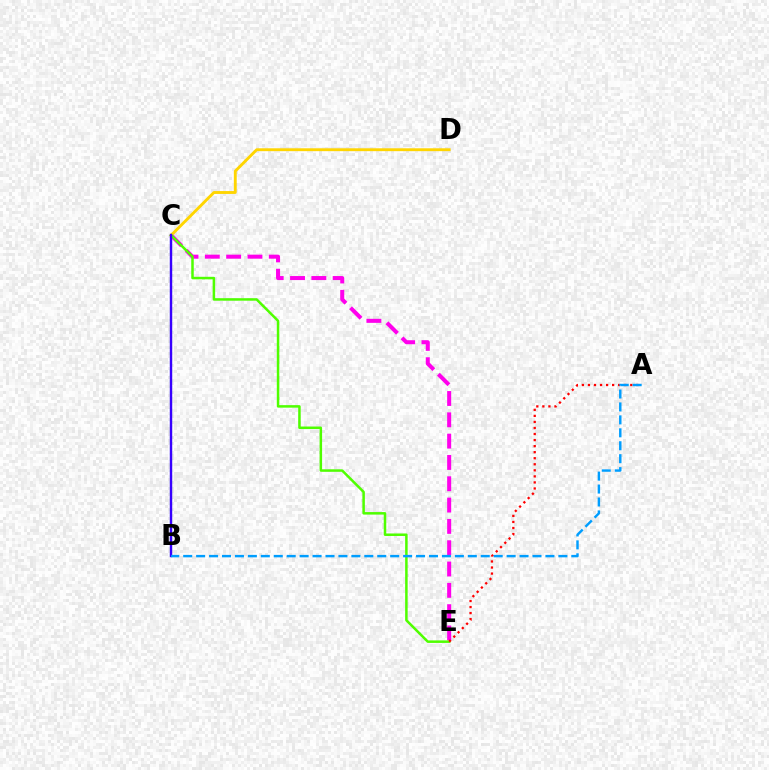{('C', 'E'): [{'color': '#ff00ed', 'line_style': 'dashed', 'thickness': 2.9}, {'color': '#4fff00', 'line_style': 'solid', 'thickness': 1.81}], ('C', 'D'): [{'color': '#ffd500', 'line_style': 'solid', 'thickness': 2.07}], ('B', 'C'): [{'color': '#00ff86', 'line_style': 'dotted', 'thickness': 1.52}, {'color': '#3700ff', 'line_style': 'solid', 'thickness': 1.74}], ('A', 'E'): [{'color': '#ff0000', 'line_style': 'dotted', 'thickness': 1.64}], ('A', 'B'): [{'color': '#009eff', 'line_style': 'dashed', 'thickness': 1.76}]}